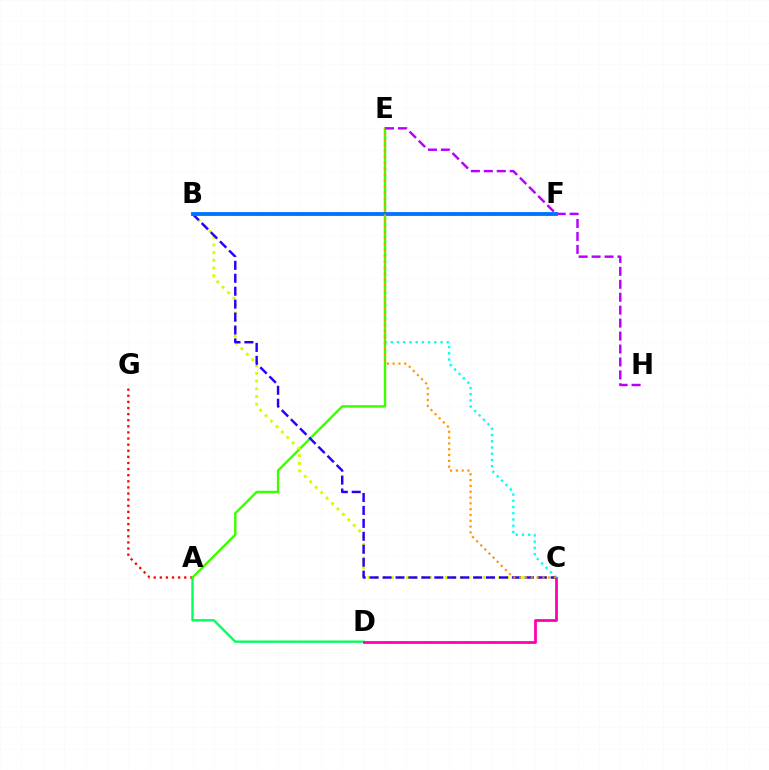{('C', 'E'): [{'color': '#00fff6', 'line_style': 'dotted', 'thickness': 1.69}, {'color': '#ff9400', 'line_style': 'dotted', 'thickness': 1.58}], ('A', 'D'): [{'color': '#00ff5c', 'line_style': 'solid', 'thickness': 1.69}], ('A', 'G'): [{'color': '#ff0000', 'line_style': 'dotted', 'thickness': 1.66}], ('A', 'E'): [{'color': '#3dff00', 'line_style': 'solid', 'thickness': 1.74}], ('B', 'C'): [{'color': '#d1ff00', 'line_style': 'dotted', 'thickness': 2.09}, {'color': '#2500ff', 'line_style': 'dashed', 'thickness': 1.76}], ('C', 'D'): [{'color': '#ff00ac', 'line_style': 'solid', 'thickness': 1.99}], ('E', 'H'): [{'color': '#b900ff', 'line_style': 'dashed', 'thickness': 1.76}], ('B', 'F'): [{'color': '#0074ff', 'line_style': 'solid', 'thickness': 2.78}]}